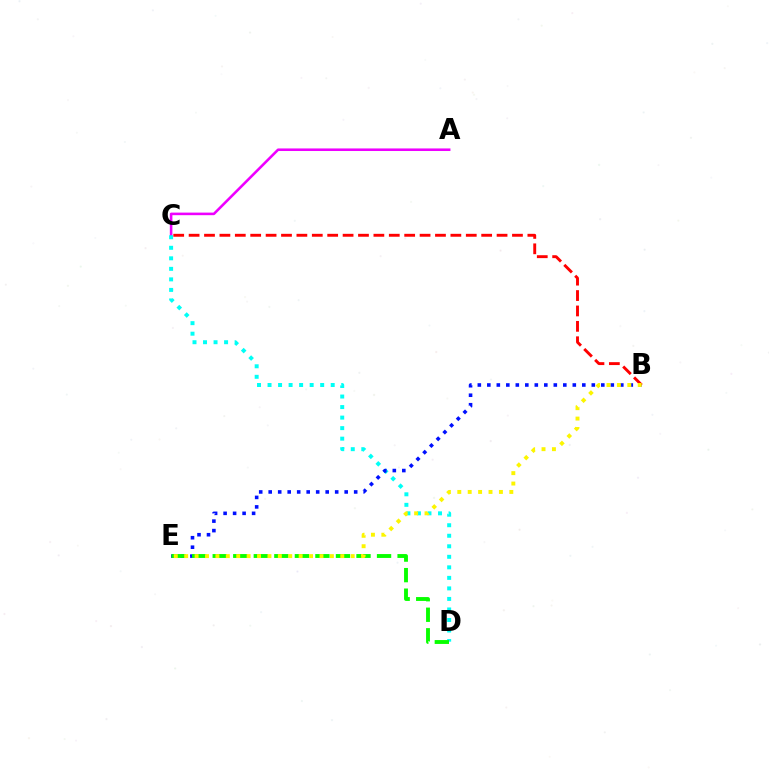{('A', 'C'): [{'color': '#ee00ff', 'line_style': 'solid', 'thickness': 1.85}], ('C', 'D'): [{'color': '#00fff6', 'line_style': 'dotted', 'thickness': 2.86}], ('B', 'E'): [{'color': '#0010ff', 'line_style': 'dotted', 'thickness': 2.58}, {'color': '#fcf500', 'line_style': 'dotted', 'thickness': 2.83}], ('B', 'C'): [{'color': '#ff0000', 'line_style': 'dashed', 'thickness': 2.09}], ('D', 'E'): [{'color': '#08ff00', 'line_style': 'dashed', 'thickness': 2.79}]}